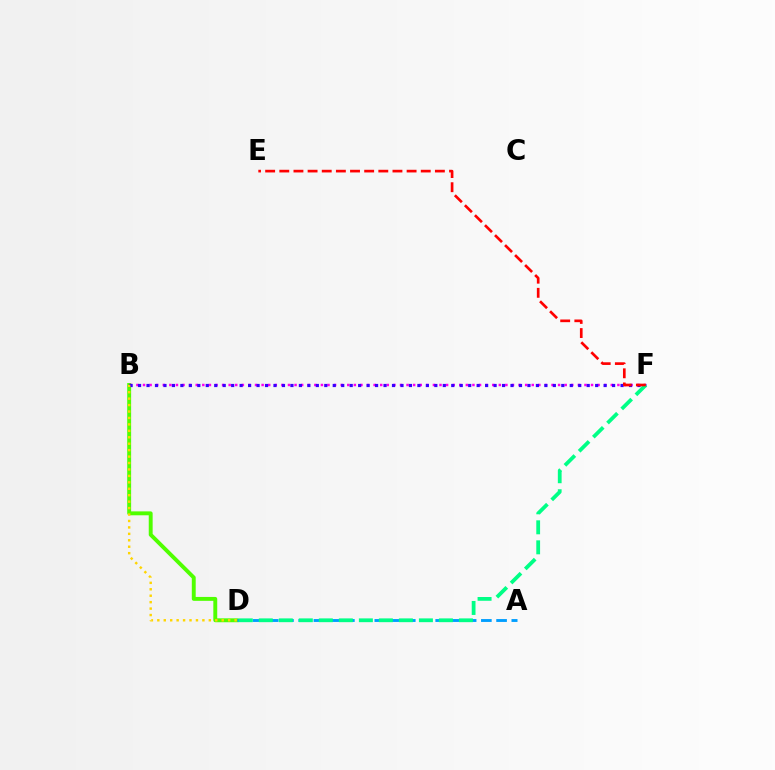{('B', 'D'): [{'color': '#4fff00', 'line_style': 'solid', 'thickness': 2.81}, {'color': '#ffd500', 'line_style': 'dotted', 'thickness': 1.75}], ('B', 'F'): [{'color': '#ff00ed', 'line_style': 'dotted', 'thickness': 1.79}, {'color': '#3700ff', 'line_style': 'dotted', 'thickness': 2.3}], ('A', 'D'): [{'color': '#009eff', 'line_style': 'dashed', 'thickness': 2.07}], ('D', 'F'): [{'color': '#00ff86', 'line_style': 'dashed', 'thickness': 2.72}], ('E', 'F'): [{'color': '#ff0000', 'line_style': 'dashed', 'thickness': 1.92}]}